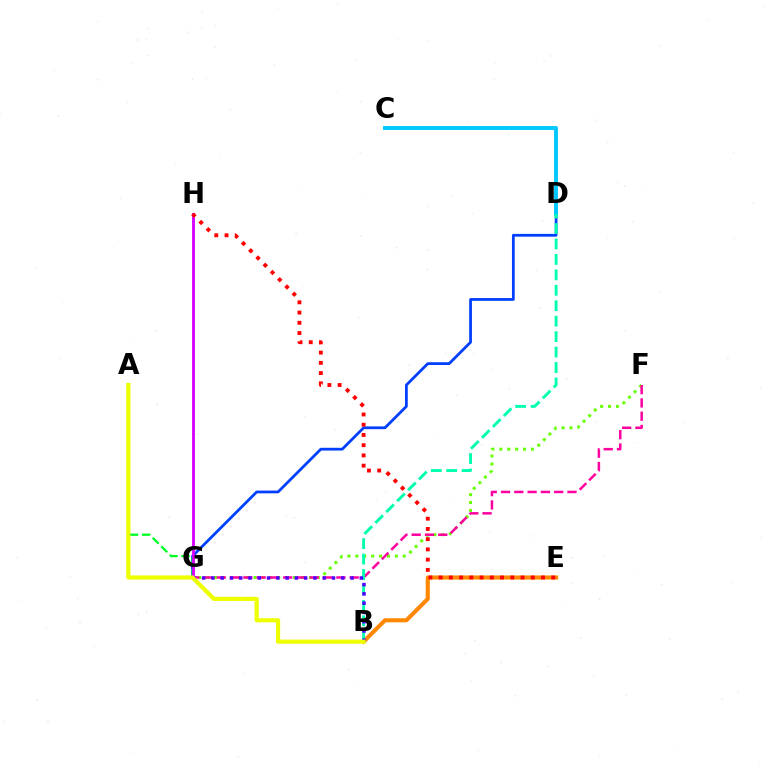{('B', 'E'): [{'color': '#ff8800', 'line_style': 'solid', 'thickness': 2.94}], ('D', 'G'): [{'color': '#003fff', 'line_style': 'solid', 'thickness': 1.99}], ('A', 'G'): [{'color': '#00ff27', 'line_style': 'dashed', 'thickness': 1.64}], ('F', 'G'): [{'color': '#66ff00', 'line_style': 'dotted', 'thickness': 2.15}, {'color': '#ff00a0', 'line_style': 'dashed', 'thickness': 1.81}], ('C', 'D'): [{'color': '#00c7ff', 'line_style': 'solid', 'thickness': 2.81}], ('B', 'D'): [{'color': '#00ffaf', 'line_style': 'dashed', 'thickness': 2.1}], ('B', 'G'): [{'color': '#4f00ff', 'line_style': 'dotted', 'thickness': 2.52}], ('G', 'H'): [{'color': '#d600ff', 'line_style': 'solid', 'thickness': 2.06}], ('E', 'H'): [{'color': '#ff0000', 'line_style': 'dotted', 'thickness': 2.78}], ('A', 'B'): [{'color': '#eeff00', 'line_style': 'solid', 'thickness': 2.99}]}